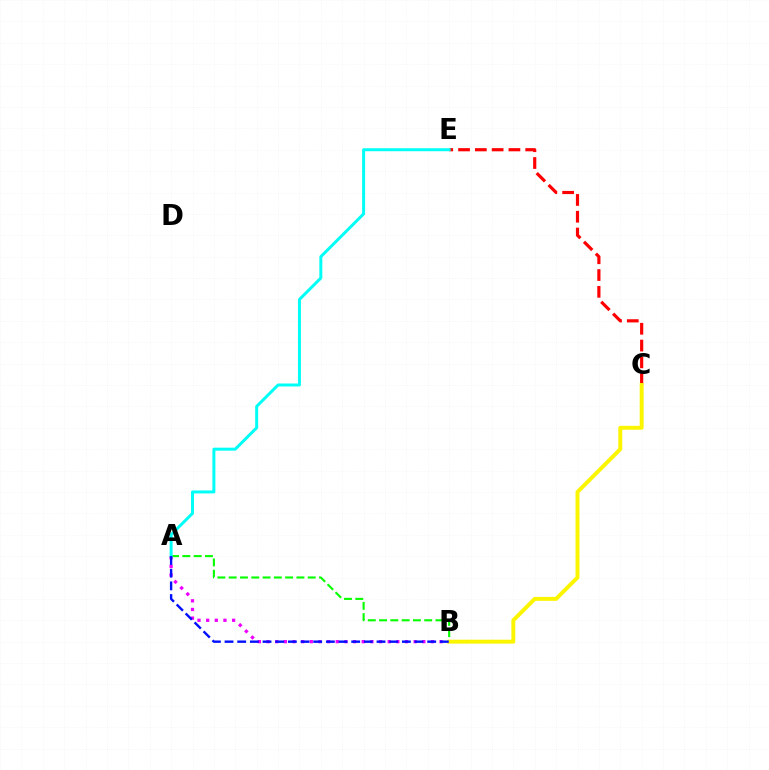{('A', 'B'): [{'color': '#08ff00', 'line_style': 'dashed', 'thickness': 1.53}, {'color': '#ee00ff', 'line_style': 'dotted', 'thickness': 2.35}, {'color': '#0010ff', 'line_style': 'dashed', 'thickness': 1.72}], ('C', 'E'): [{'color': '#ff0000', 'line_style': 'dashed', 'thickness': 2.28}], ('B', 'C'): [{'color': '#fcf500', 'line_style': 'solid', 'thickness': 2.84}], ('A', 'E'): [{'color': '#00fff6', 'line_style': 'solid', 'thickness': 2.14}]}